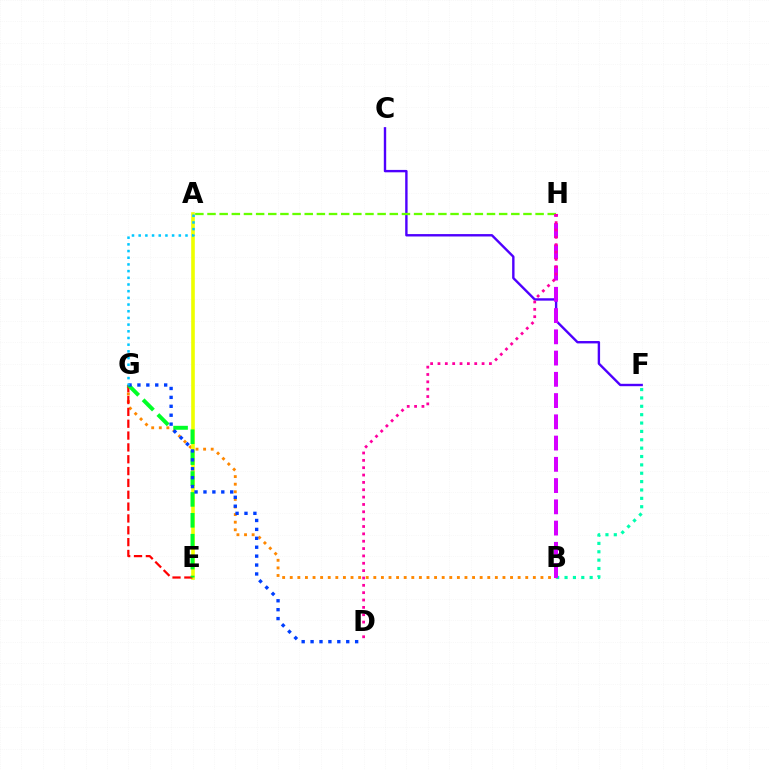{('B', 'F'): [{'color': '#00ffaf', 'line_style': 'dotted', 'thickness': 2.27}], ('C', 'F'): [{'color': '#4f00ff', 'line_style': 'solid', 'thickness': 1.72}], ('B', 'G'): [{'color': '#ff8800', 'line_style': 'dotted', 'thickness': 2.06}], ('A', 'E'): [{'color': '#eeff00', 'line_style': 'solid', 'thickness': 2.61}], ('E', 'G'): [{'color': '#ff0000', 'line_style': 'dashed', 'thickness': 1.61}, {'color': '#00ff27', 'line_style': 'dashed', 'thickness': 2.84}], ('D', 'G'): [{'color': '#003fff', 'line_style': 'dotted', 'thickness': 2.42}], ('A', 'H'): [{'color': '#66ff00', 'line_style': 'dashed', 'thickness': 1.65}], ('B', 'H'): [{'color': '#d600ff', 'line_style': 'dashed', 'thickness': 2.89}], ('A', 'G'): [{'color': '#00c7ff', 'line_style': 'dotted', 'thickness': 1.82}], ('D', 'H'): [{'color': '#ff00a0', 'line_style': 'dotted', 'thickness': 2.0}]}